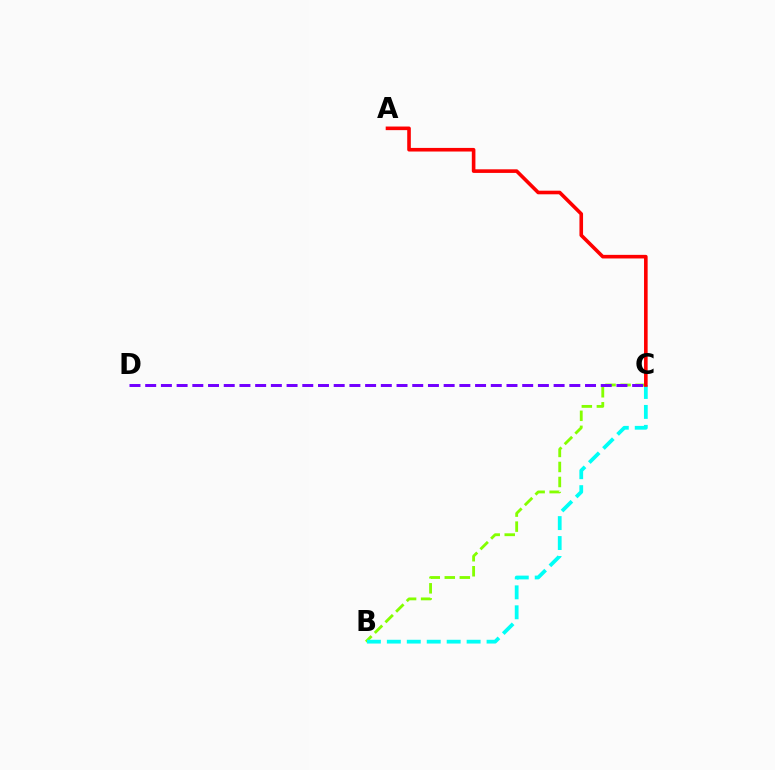{('B', 'C'): [{'color': '#84ff00', 'line_style': 'dashed', 'thickness': 2.04}, {'color': '#00fff6', 'line_style': 'dashed', 'thickness': 2.71}], ('C', 'D'): [{'color': '#7200ff', 'line_style': 'dashed', 'thickness': 2.13}], ('A', 'C'): [{'color': '#ff0000', 'line_style': 'solid', 'thickness': 2.6}]}